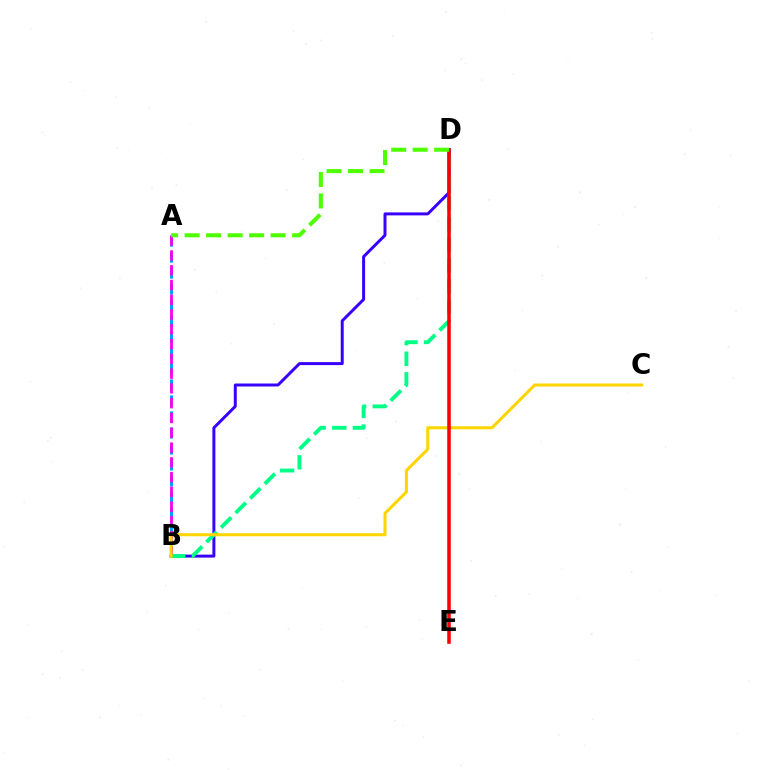{('B', 'D'): [{'color': '#3700ff', 'line_style': 'solid', 'thickness': 2.14}, {'color': '#00ff86', 'line_style': 'dashed', 'thickness': 2.8}], ('A', 'B'): [{'color': '#009eff', 'line_style': 'dashed', 'thickness': 2.17}, {'color': '#ff00ed', 'line_style': 'dashed', 'thickness': 2.01}], ('B', 'C'): [{'color': '#ffd500', 'line_style': 'solid', 'thickness': 2.19}], ('D', 'E'): [{'color': '#ff0000', 'line_style': 'solid', 'thickness': 2.55}], ('A', 'D'): [{'color': '#4fff00', 'line_style': 'dashed', 'thickness': 2.92}]}